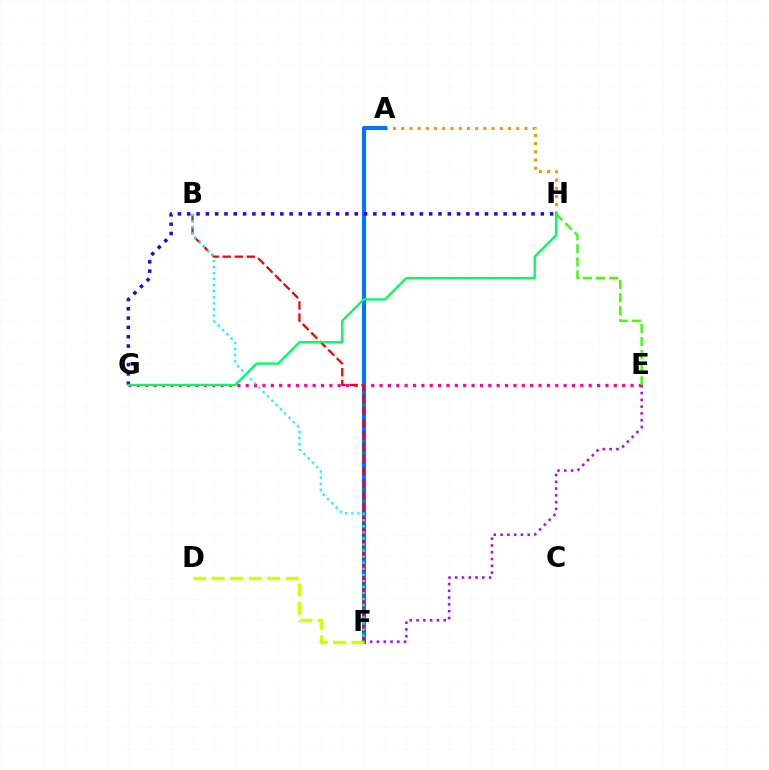{('E', 'F'): [{'color': '#b900ff', 'line_style': 'dotted', 'thickness': 1.84}], ('E', 'G'): [{'color': '#ff00ac', 'line_style': 'dotted', 'thickness': 2.27}], ('A', 'H'): [{'color': '#ff9400', 'line_style': 'dotted', 'thickness': 2.23}], ('A', 'F'): [{'color': '#0074ff', 'line_style': 'solid', 'thickness': 2.95}], ('E', 'H'): [{'color': '#3dff00', 'line_style': 'dashed', 'thickness': 1.78}], ('D', 'F'): [{'color': '#d1ff00', 'line_style': 'dashed', 'thickness': 2.52}], ('G', 'H'): [{'color': '#2500ff', 'line_style': 'dotted', 'thickness': 2.53}, {'color': '#00ff5c', 'line_style': 'solid', 'thickness': 1.69}], ('B', 'F'): [{'color': '#ff0000', 'line_style': 'dashed', 'thickness': 1.64}, {'color': '#00fff6', 'line_style': 'dotted', 'thickness': 1.65}]}